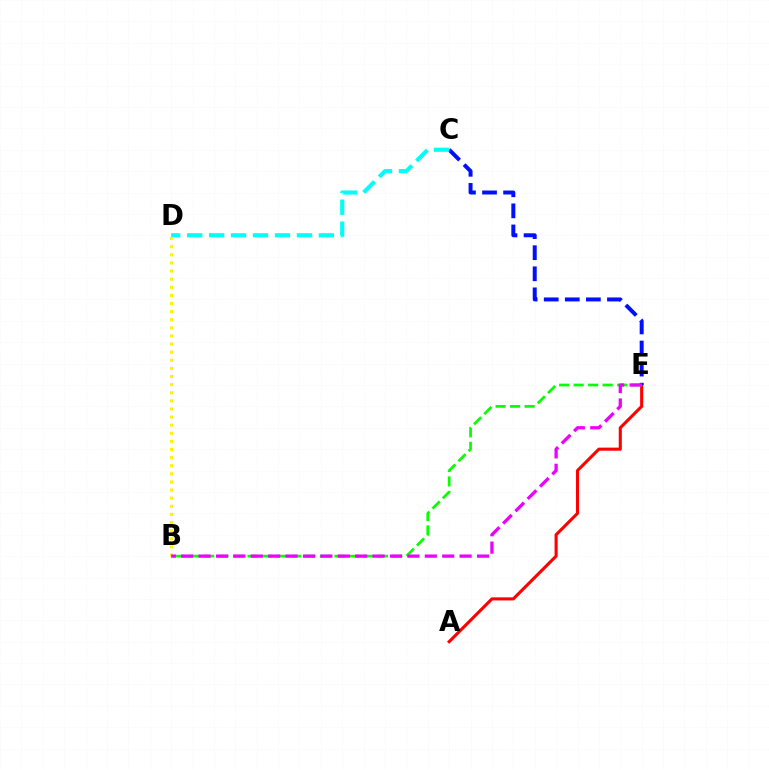{('A', 'E'): [{'color': '#ff0000', 'line_style': 'solid', 'thickness': 2.22}], ('C', 'E'): [{'color': '#0010ff', 'line_style': 'dashed', 'thickness': 2.86}], ('B', 'E'): [{'color': '#08ff00', 'line_style': 'dashed', 'thickness': 1.97}, {'color': '#ee00ff', 'line_style': 'dashed', 'thickness': 2.36}], ('C', 'D'): [{'color': '#00fff6', 'line_style': 'dashed', 'thickness': 2.98}], ('B', 'D'): [{'color': '#fcf500', 'line_style': 'dotted', 'thickness': 2.2}]}